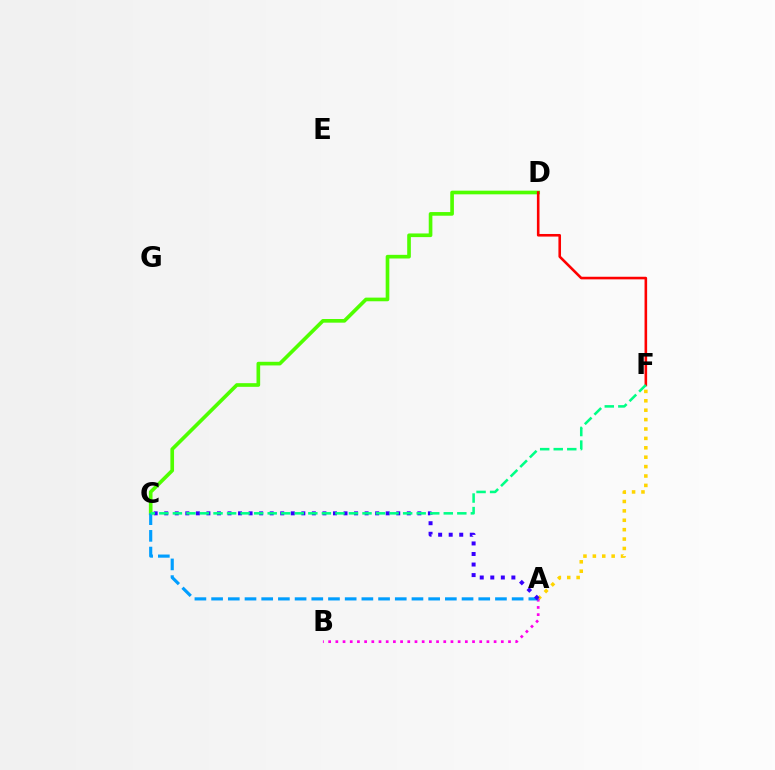{('C', 'D'): [{'color': '#4fff00', 'line_style': 'solid', 'thickness': 2.63}], ('A', 'F'): [{'color': '#ffd500', 'line_style': 'dotted', 'thickness': 2.55}], ('A', 'B'): [{'color': '#ff00ed', 'line_style': 'dotted', 'thickness': 1.95}], ('A', 'C'): [{'color': '#009eff', 'line_style': 'dashed', 'thickness': 2.27}, {'color': '#3700ff', 'line_style': 'dotted', 'thickness': 2.87}], ('D', 'F'): [{'color': '#ff0000', 'line_style': 'solid', 'thickness': 1.87}], ('C', 'F'): [{'color': '#00ff86', 'line_style': 'dashed', 'thickness': 1.84}]}